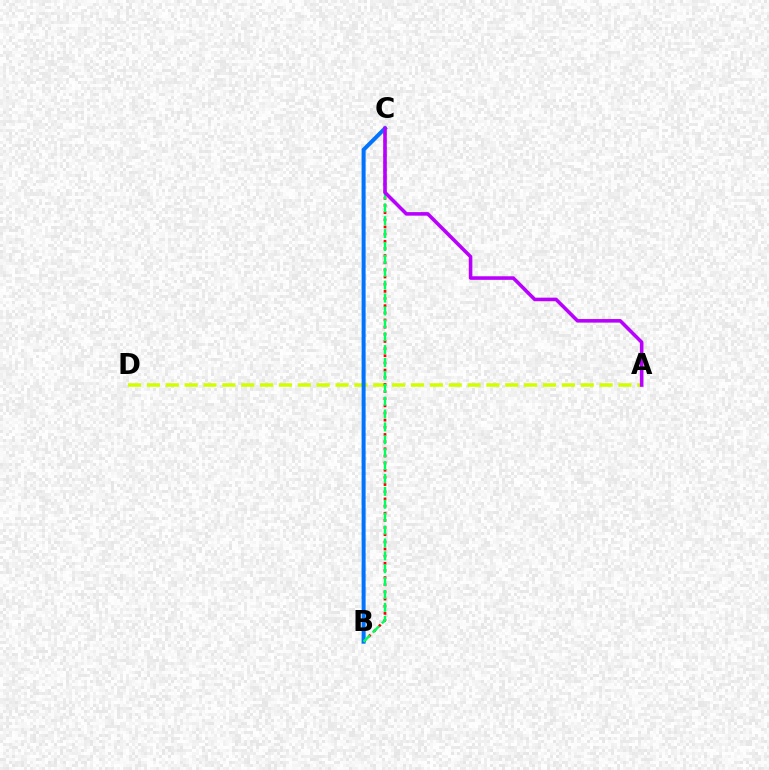{('A', 'D'): [{'color': '#d1ff00', 'line_style': 'dashed', 'thickness': 2.56}], ('B', 'C'): [{'color': '#ff0000', 'line_style': 'dotted', 'thickness': 1.94}, {'color': '#0074ff', 'line_style': 'solid', 'thickness': 2.89}, {'color': '#00ff5c', 'line_style': 'dashed', 'thickness': 1.75}], ('A', 'C'): [{'color': '#b900ff', 'line_style': 'solid', 'thickness': 2.57}]}